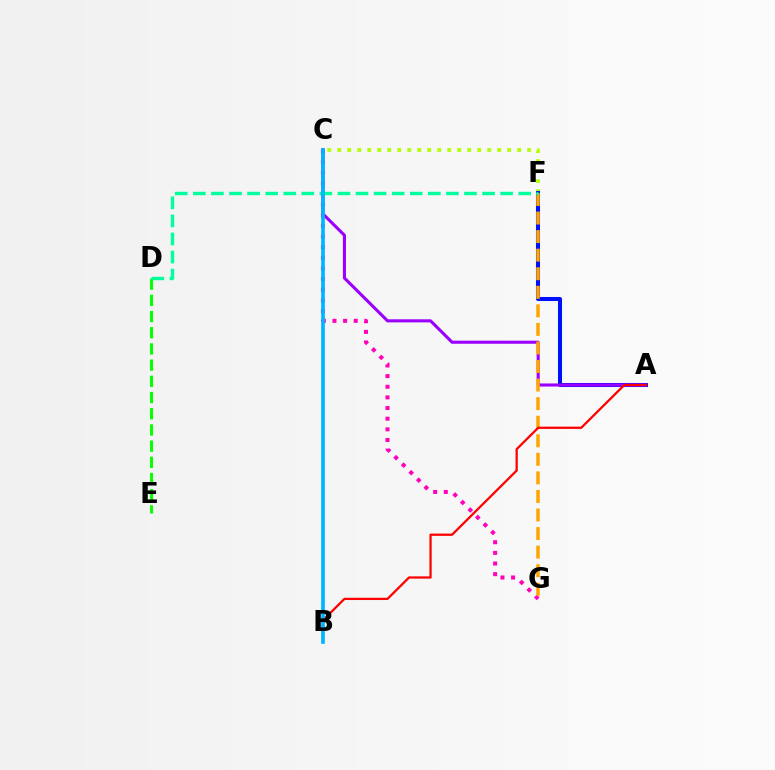{('C', 'G'): [{'color': '#ff00bd', 'line_style': 'dotted', 'thickness': 2.89}], ('D', 'E'): [{'color': '#08ff00', 'line_style': 'dashed', 'thickness': 2.2}], ('C', 'F'): [{'color': '#b3ff00', 'line_style': 'dotted', 'thickness': 2.72}], ('A', 'F'): [{'color': '#0010ff', 'line_style': 'solid', 'thickness': 2.9}], ('A', 'C'): [{'color': '#9b00ff', 'line_style': 'solid', 'thickness': 2.22}], ('F', 'G'): [{'color': '#ffa500', 'line_style': 'dashed', 'thickness': 2.52}], ('A', 'B'): [{'color': '#ff0000', 'line_style': 'solid', 'thickness': 1.63}], ('D', 'F'): [{'color': '#00ff9d', 'line_style': 'dashed', 'thickness': 2.46}], ('B', 'C'): [{'color': '#00b5ff', 'line_style': 'solid', 'thickness': 2.62}]}